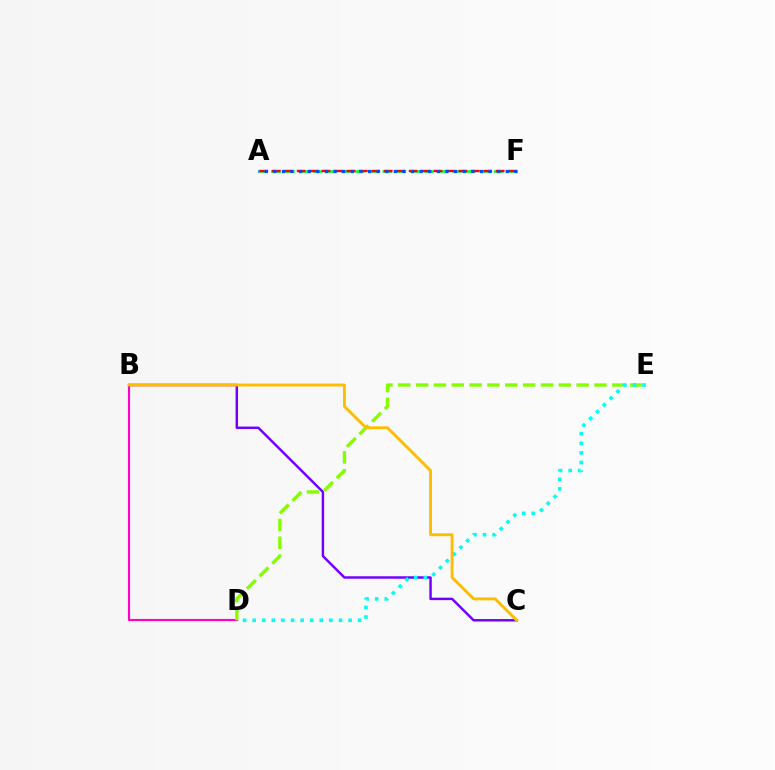{('A', 'F'): [{'color': '#00ff39', 'line_style': 'dashed', 'thickness': 1.89}, {'color': '#ff0000', 'line_style': 'dashed', 'thickness': 1.69}, {'color': '#004bff', 'line_style': 'dotted', 'thickness': 2.34}], ('B', 'D'): [{'color': '#ff00cf', 'line_style': 'solid', 'thickness': 1.54}], ('B', 'C'): [{'color': '#7200ff', 'line_style': 'solid', 'thickness': 1.77}, {'color': '#ffbd00', 'line_style': 'solid', 'thickness': 2.08}], ('D', 'E'): [{'color': '#84ff00', 'line_style': 'dashed', 'thickness': 2.42}, {'color': '#00fff6', 'line_style': 'dotted', 'thickness': 2.61}]}